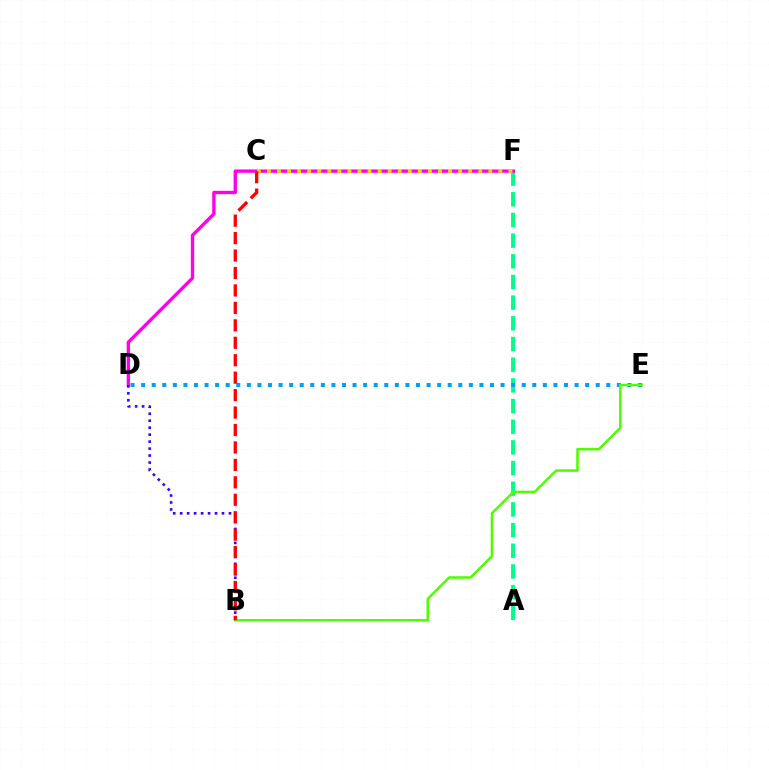{('A', 'F'): [{'color': '#00ff86', 'line_style': 'dashed', 'thickness': 2.81}], ('D', 'E'): [{'color': '#009eff', 'line_style': 'dotted', 'thickness': 2.87}], ('D', 'F'): [{'color': '#ff00ed', 'line_style': 'solid', 'thickness': 2.41}], ('B', 'D'): [{'color': '#3700ff', 'line_style': 'dotted', 'thickness': 1.89}], ('C', 'F'): [{'color': '#ffd500', 'line_style': 'dotted', 'thickness': 2.73}], ('B', 'E'): [{'color': '#4fff00', 'line_style': 'solid', 'thickness': 1.83}], ('B', 'C'): [{'color': '#ff0000', 'line_style': 'dashed', 'thickness': 2.37}]}